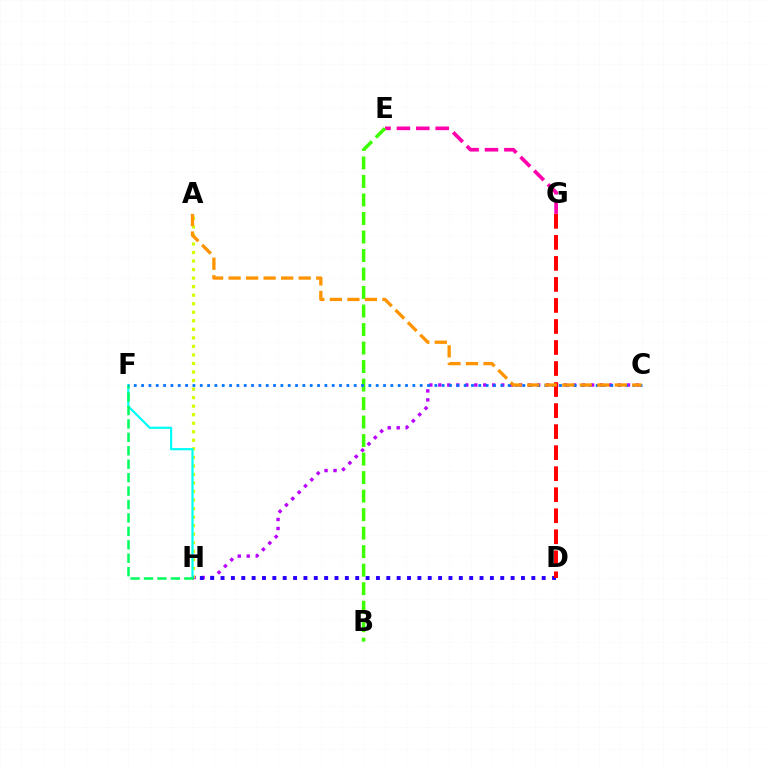{('C', 'H'): [{'color': '#b900ff', 'line_style': 'dotted', 'thickness': 2.44}], ('A', 'H'): [{'color': '#d1ff00', 'line_style': 'dotted', 'thickness': 2.32}], ('F', 'H'): [{'color': '#00fff6', 'line_style': 'solid', 'thickness': 1.58}, {'color': '#00ff5c', 'line_style': 'dashed', 'thickness': 1.82}], ('D', 'H'): [{'color': '#2500ff', 'line_style': 'dotted', 'thickness': 2.81}], ('E', 'G'): [{'color': '#ff00ac', 'line_style': 'dashed', 'thickness': 2.63}], ('B', 'E'): [{'color': '#3dff00', 'line_style': 'dashed', 'thickness': 2.51}], ('C', 'F'): [{'color': '#0074ff', 'line_style': 'dotted', 'thickness': 1.99}], ('D', 'G'): [{'color': '#ff0000', 'line_style': 'dashed', 'thickness': 2.86}], ('A', 'C'): [{'color': '#ff9400', 'line_style': 'dashed', 'thickness': 2.38}]}